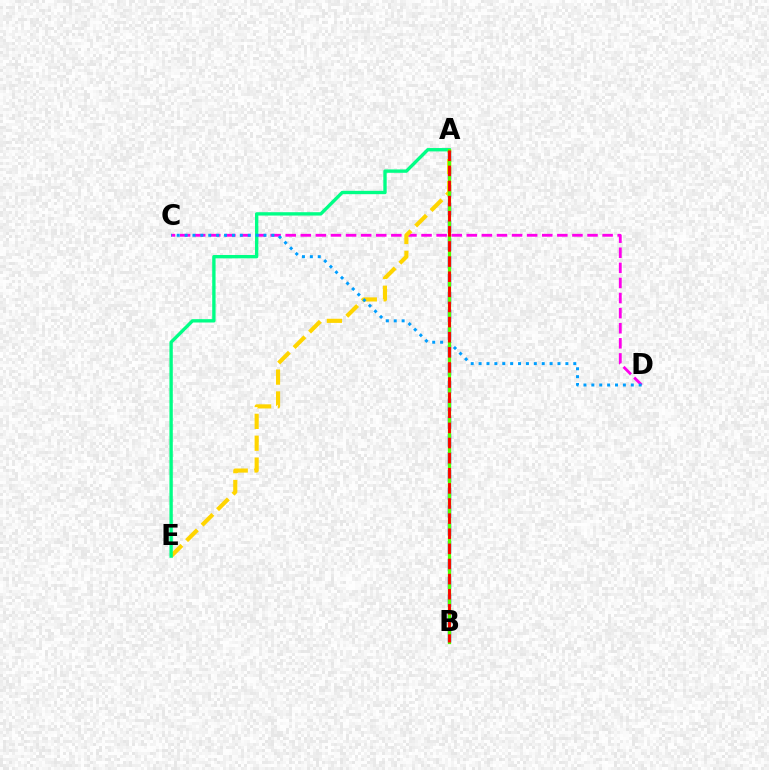{('C', 'D'): [{'color': '#ff00ed', 'line_style': 'dashed', 'thickness': 2.05}, {'color': '#009eff', 'line_style': 'dotted', 'thickness': 2.14}], ('A', 'B'): [{'color': '#3700ff', 'line_style': 'dashed', 'thickness': 2.42}, {'color': '#4fff00', 'line_style': 'solid', 'thickness': 2.35}, {'color': '#ff0000', 'line_style': 'dashed', 'thickness': 2.05}], ('A', 'E'): [{'color': '#ffd500', 'line_style': 'dashed', 'thickness': 2.97}, {'color': '#00ff86', 'line_style': 'solid', 'thickness': 2.42}]}